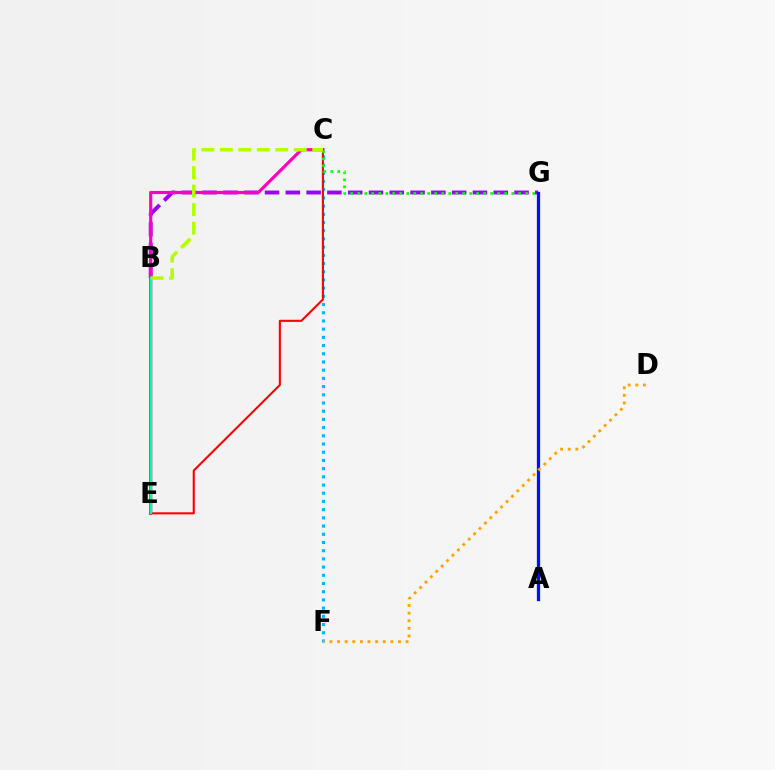{('C', 'F'): [{'color': '#00b5ff', 'line_style': 'dotted', 'thickness': 2.23}], ('B', 'G'): [{'color': '#9b00ff', 'line_style': 'dashed', 'thickness': 2.82}], ('C', 'E'): [{'color': '#ff00bd', 'line_style': 'solid', 'thickness': 2.29}, {'color': '#ff0000', 'line_style': 'solid', 'thickness': 1.51}], ('A', 'G'): [{'color': '#0010ff', 'line_style': 'solid', 'thickness': 2.35}], ('D', 'F'): [{'color': '#ffa500', 'line_style': 'dotted', 'thickness': 2.07}], ('C', 'G'): [{'color': '#08ff00', 'line_style': 'dotted', 'thickness': 1.9}], ('B', 'E'): [{'color': '#00ff9d', 'line_style': 'solid', 'thickness': 1.71}], ('B', 'C'): [{'color': '#b3ff00', 'line_style': 'dashed', 'thickness': 2.51}]}